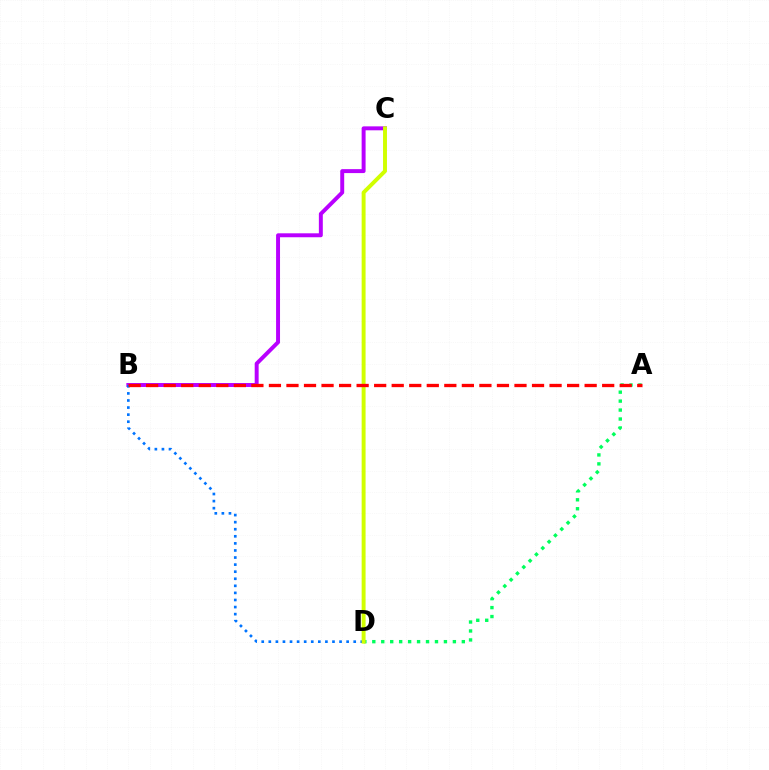{('A', 'D'): [{'color': '#00ff5c', 'line_style': 'dotted', 'thickness': 2.43}], ('B', 'C'): [{'color': '#b900ff', 'line_style': 'solid', 'thickness': 2.84}], ('B', 'D'): [{'color': '#0074ff', 'line_style': 'dotted', 'thickness': 1.92}], ('C', 'D'): [{'color': '#d1ff00', 'line_style': 'solid', 'thickness': 2.83}], ('A', 'B'): [{'color': '#ff0000', 'line_style': 'dashed', 'thickness': 2.38}]}